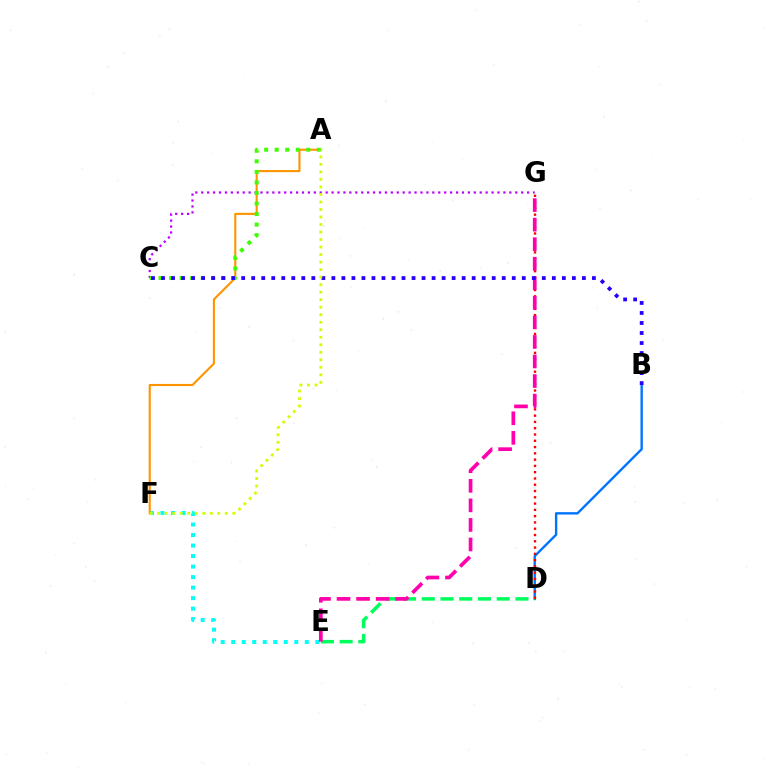{('B', 'D'): [{'color': '#0074ff', 'line_style': 'solid', 'thickness': 1.71}], ('C', 'G'): [{'color': '#b900ff', 'line_style': 'dotted', 'thickness': 1.61}], ('E', 'F'): [{'color': '#00fff6', 'line_style': 'dotted', 'thickness': 2.86}], ('A', 'F'): [{'color': '#ff9400', 'line_style': 'solid', 'thickness': 1.52}, {'color': '#d1ff00', 'line_style': 'dotted', 'thickness': 2.04}], ('A', 'C'): [{'color': '#3dff00', 'line_style': 'dotted', 'thickness': 2.86}], ('D', 'E'): [{'color': '#00ff5c', 'line_style': 'dashed', 'thickness': 2.54}], ('D', 'G'): [{'color': '#ff0000', 'line_style': 'dotted', 'thickness': 1.71}], ('E', 'G'): [{'color': '#ff00ac', 'line_style': 'dashed', 'thickness': 2.66}], ('B', 'C'): [{'color': '#2500ff', 'line_style': 'dotted', 'thickness': 2.72}]}